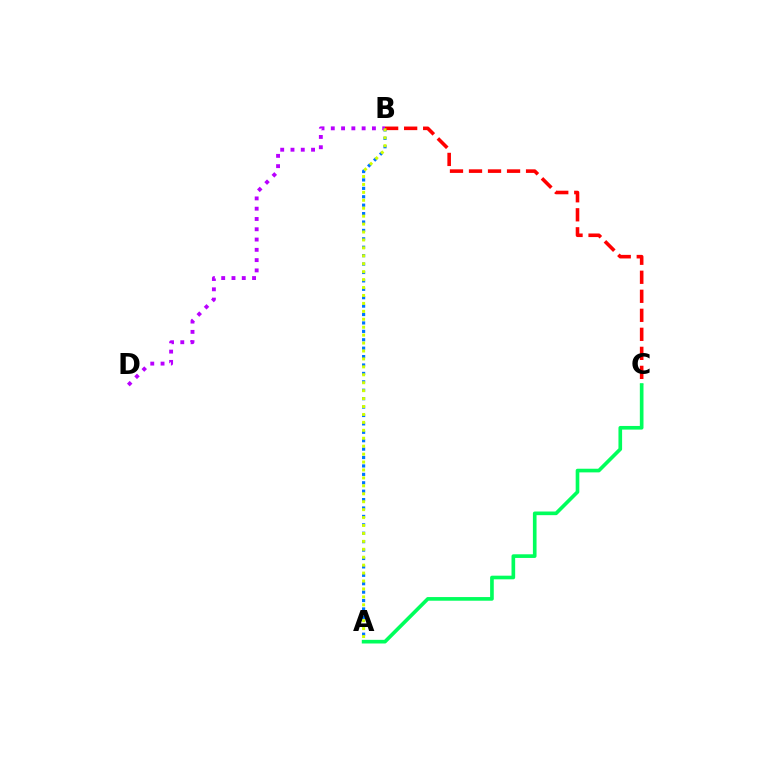{('A', 'B'): [{'color': '#0074ff', 'line_style': 'dotted', 'thickness': 2.29}, {'color': '#d1ff00', 'line_style': 'dotted', 'thickness': 2.16}], ('B', 'C'): [{'color': '#ff0000', 'line_style': 'dashed', 'thickness': 2.58}], ('B', 'D'): [{'color': '#b900ff', 'line_style': 'dotted', 'thickness': 2.79}], ('A', 'C'): [{'color': '#00ff5c', 'line_style': 'solid', 'thickness': 2.63}]}